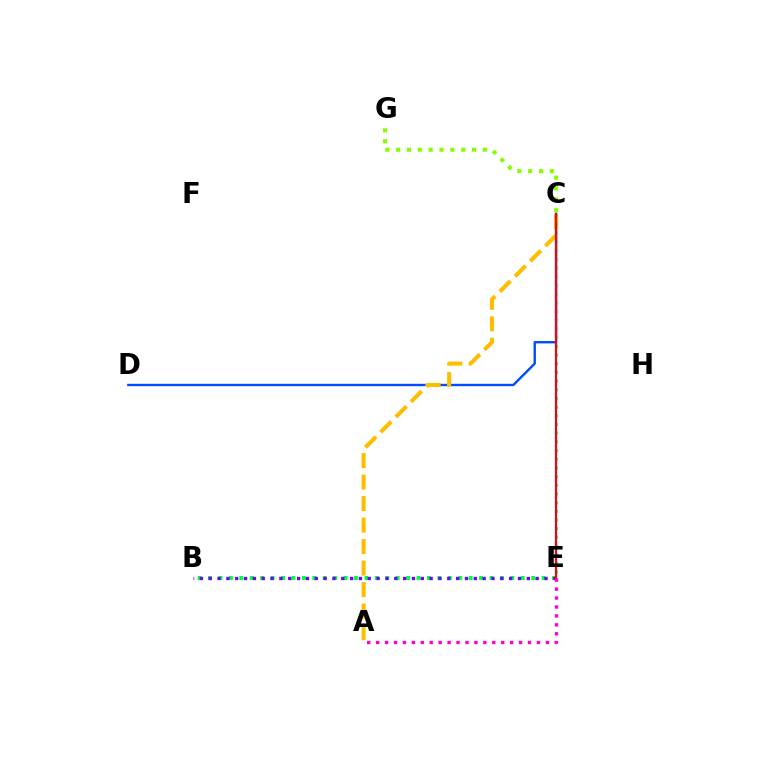{('C', 'D'): [{'color': '#004bff', 'line_style': 'solid', 'thickness': 1.71}], ('A', 'C'): [{'color': '#ffbd00', 'line_style': 'dashed', 'thickness': 2.92}], ('B', 'E'): [{'color': '#00ff39', 'line_style': 'dotted', 'thickness': 2.83}, {'color': '#7200ff', 'line_style': 'dotted', 'thickness': 2.4}], ('C', 'E'): [{'color': '#00fff6', 'line_style': 'dotted', 'thickness': 2.36}, {'color': '#ff0000', 'line_style': 'solid', 'thickness': 1.58}], ('C', 'G'): [{'color': '#84ff00', 'line_style': 'dotted', 'thickness': 2.94}], ('A', 'E'): [{'color': '#ff00cf', 'line_style': 'dotted', 'thickness': 2.43}]}